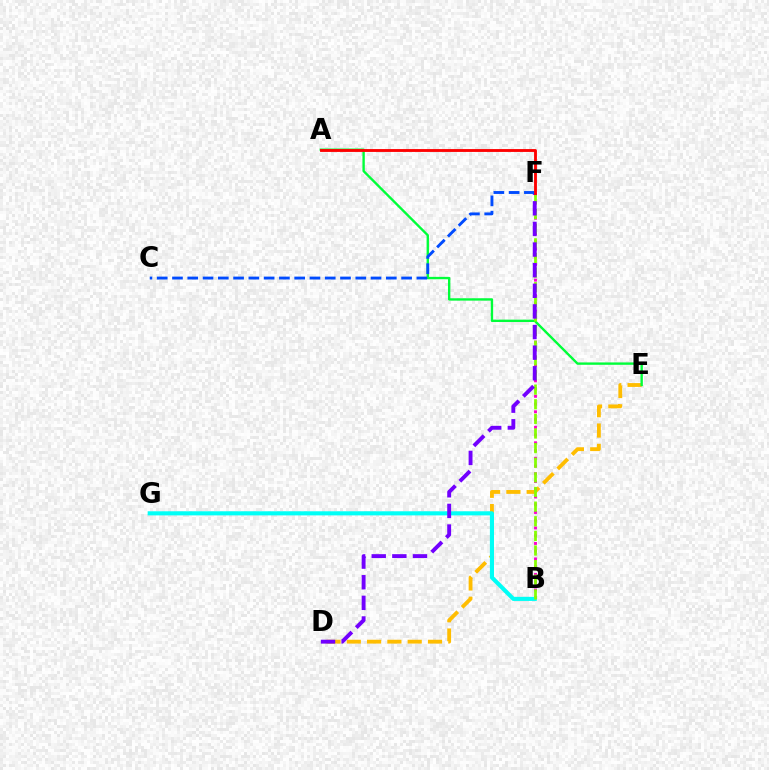{('D', 'E'): [{'color': '#ffbd00', 'line_style': 'dashed', 'thickness': 2.76}], ('B', 'F'): [{'color': '#ff00cf', 'line_style': 'dotted', 'thickness': 2.1}, {'color': '#84ff00', 'line_style': 'dashed', 'thickness': 1.99}], ('B', 'G'): [{'color': '#00fff6', 'line_style': 'solid', 'thickness': 2.95}], ('A', 'E'): [{'color': '#00ff39', 'line_style': 'solid', 'thickness': 1.71}], ('D', 'F'): [{'color': '#7200ff', 'line_style': 'dashed', 'thickness': 2.8}], ('C', 'F'): [{'color': '#004bff', 'line_style': 'dashed', 'thickness': 2.07}], ('A', 'F'): [{'color': '#ff0000', 'line_style': 'solid', 'thickness': 2.06}]}